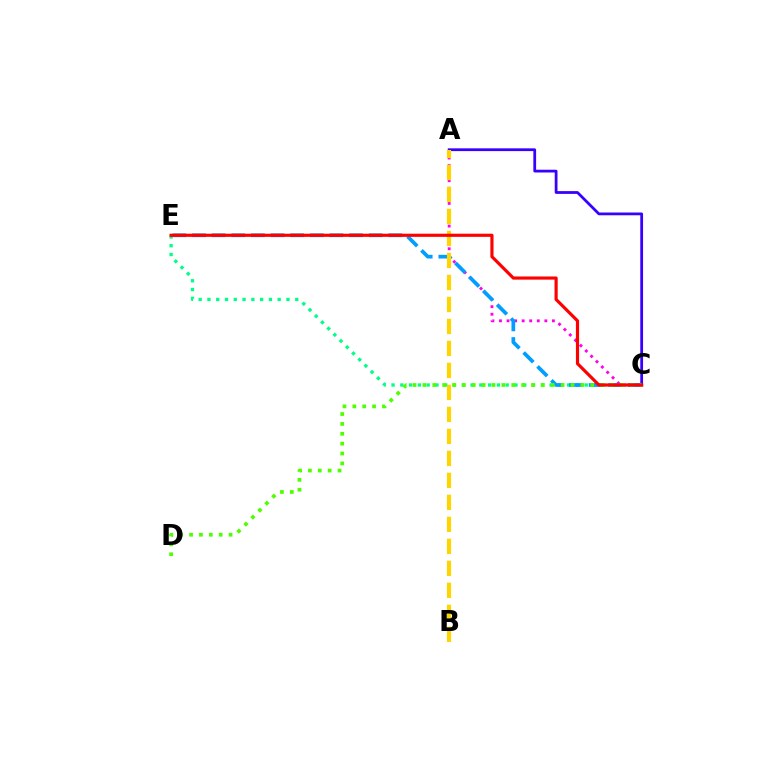{('C', 'E'): [{'color': '#00ff86', 'line_style': 'dotted', 'thickness': 2.39}, {'color': '#009eff', 'line_style': 'dashed', 'thickness': 2.67}, {'color': '#ff0000', 'line_style': 'solid', 'thickness': 2.28}], ('A', 'C'): [{'color': '#ff00ed', 'line_style': 'dotted', 'thickness': 2.05}, {'color': '#3700ff', 'line_style': 'solid', 'thickness': 2.0}], ('C', 'D'): [{'color': '#4fff00', 'line_style': 'dotted', 'thickness': 2.68}], ('A', 'B'): [{'color': '#ffd500', 'line_style': 'dashed', 'thickness': 2.99}]}